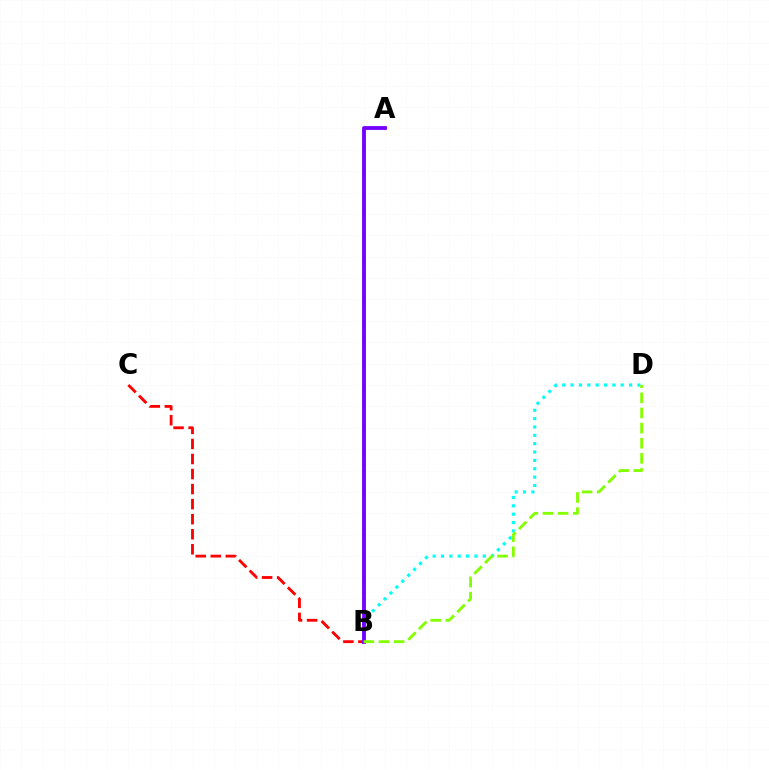{('B', 'C'): [{'color': '#ff0000', 'line_style': 'dashed', 'thickness': 2.04}], ('B', 'D'): [{'color': '#00fff6', 'line_style': 'dotted', 'thickness': 2.27}, {'color': '#84ff00', 'line_style': 'dashed', 'thickness': 2.06}], ('A', 'B'): [{'color': '#7200ff', 'line_style': 'solid', 'thickness': 2.75}]}